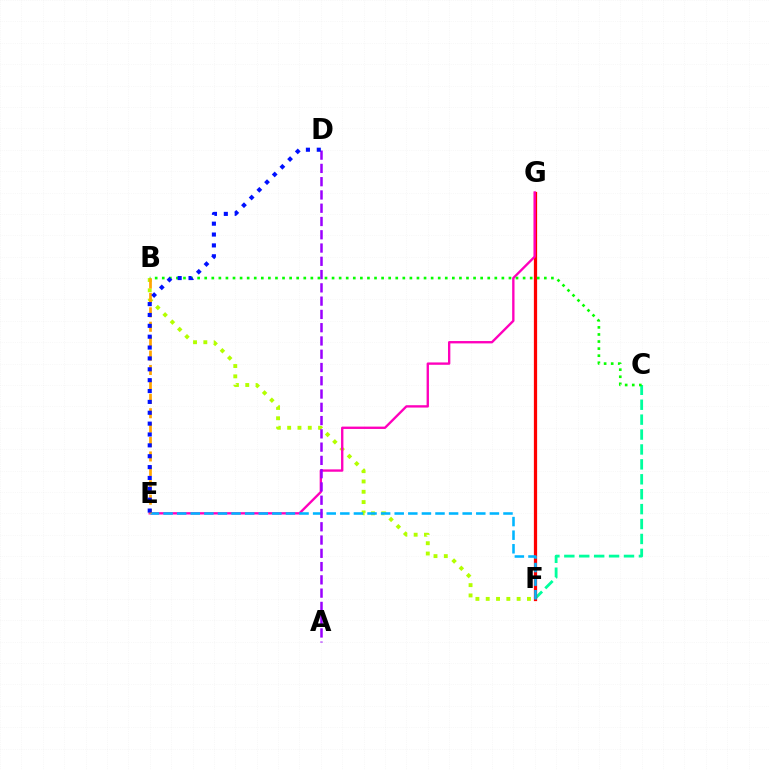{('C', 'F'): [{'color': '#00ff9d', 'line_style': 'dashed', 'thickness': 2.03}], ('F', 'G'): [{'color': '#ff0000', 'line_style': 'solid', 'thickness': 2.34}], ('B', 'F'): [{'color': '#b3ff00', 'line_style': 'dotted', 'thickness': 2.8}], ('E', 'G'): [{'color': '#ff00bd', 'line_style': 'solid', 'thickness': 1.7}], ('E', 'F'): [{'color': '#00b5ff', 'line_style': 'dashed', 'thickness': 1.85}], ('A', 'D'): [{'color': '#9b00ff', 'line_style': 'dashed', 'thickness': 1.8}], ('B', 'C'): [{'color': '#08ff00', 'line_style': 'dotted', 'thickness': 1.92}], ('B', 'E'): [{'color': '#ffa500', 'line_style': 'dashed', 'thickness': 1.96}], ('D', 'E'): [{'color': '#0010ff', 'line_style': 'dotted', 'thickness': 2.95}]}